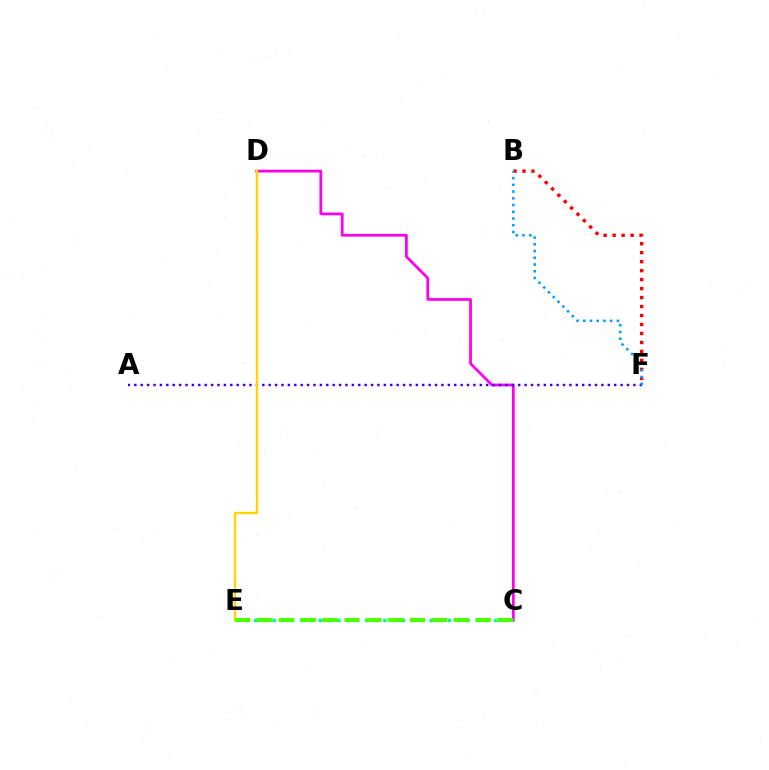{('B', 'F'): [{'color': '#ff0000', 'line_style': 'dotted', 'thickness': 2.44}, {'color': '#009eff', 'line_style': 'dotted', 'thickness': 1.83}], ('C', 'D'): [{'color': '#ff00ed', 'line_style': 'solid', 'thickness': 1.99}], ('A', 'F'): [{'color': '#3700ff', 'line_style': 'dotted', 'thickness': 1.74}], ('D', 'E'): [{'color': '#ffd500', 'line_style': 'solid', 'thickness': 1.69}], ('C', 'E'): [{'color': '#00ff86', 'line_style': 'dotted', 'thickness': 2.51}, {'color': '#4fff00', 'line_style': 'dashed', 'thickness': 2.97}]}